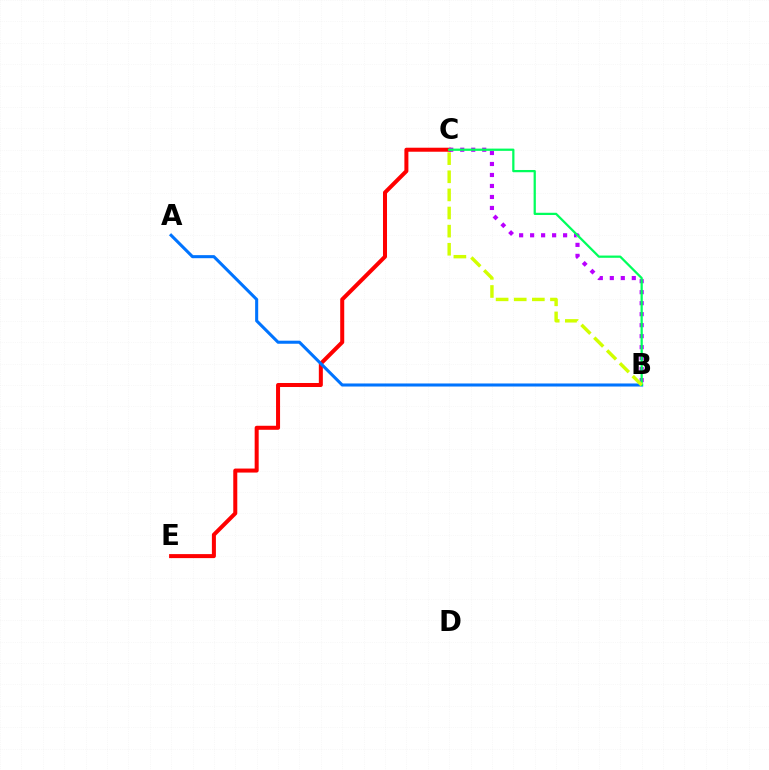{('C', 'E'): [{'color': '#ff0000', 'line_style': 'solid', 'thickness': 2.89}], ('B', 'C'): [{'color': '#b900ff', 'line_style': 'dotted', 'thickness': 2.99}, {'color': '#00ff5c', 'line_style': 'solid', 'thickness': 1.62}, {'color': '#d1ff00', 'line_style': 'dashed', 'thickness': 2.46}], ('A', 'B'): [{'color': '#0074ff', 'line_style': 'solid', 'thickness': 2.2}]}